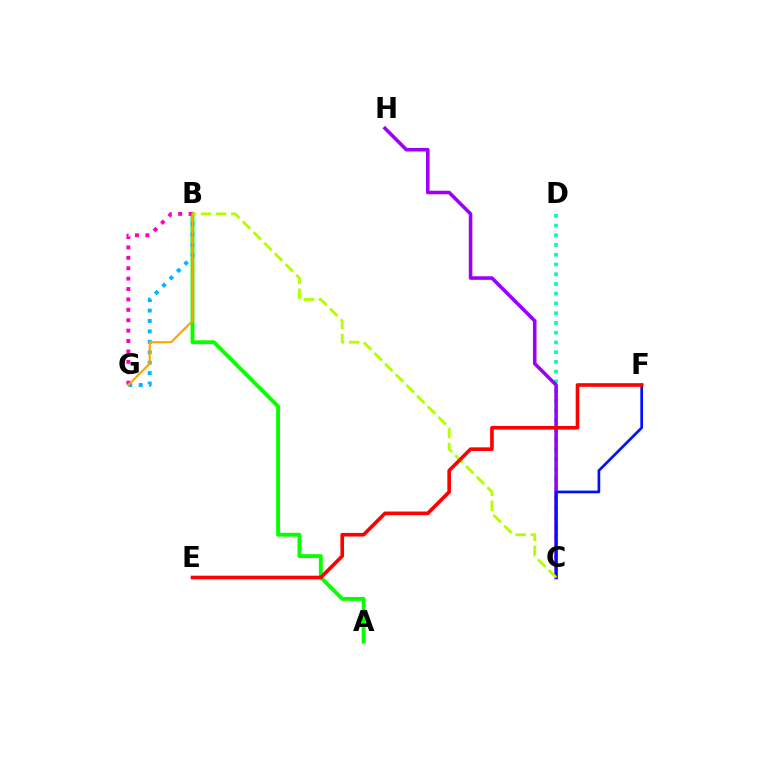{('C', 'D'): [{'color': '#00ff9d', 'line_style': 'dotted', 'thickness': 2.65}], ('C', 'H'): [{'color': '#9b00ff', 'line_style': 'solid', 'thickness': 2.57}], ('A', 'B'): [{'color': '#08ff00', 'line_style': 'solid', 'thickness': 2.79}], ('C', 'F'): [{'color': '#0010ff', 'line_style': 'solid', 'thickness': 1.93}], ('B', 'G'): [{'color': '#00b5ff', 'line_style': 'dotted', 'thickness': 2.83}, {'color': '#ff00bd', 'line_style': 'dotted', 'thickness': 2.83}, {'color': '#ffa500', 'line_style': 'solid', 'thickness': 1.56}], ('B', 'C'): [{'color': '#b3ff00', 'line_style': 'dashed', 'thickness': 2.05}], ('E', 'F'): [{'color': '#ff0000', 'line_style': 'solid', 'thickness': 2.62}]}